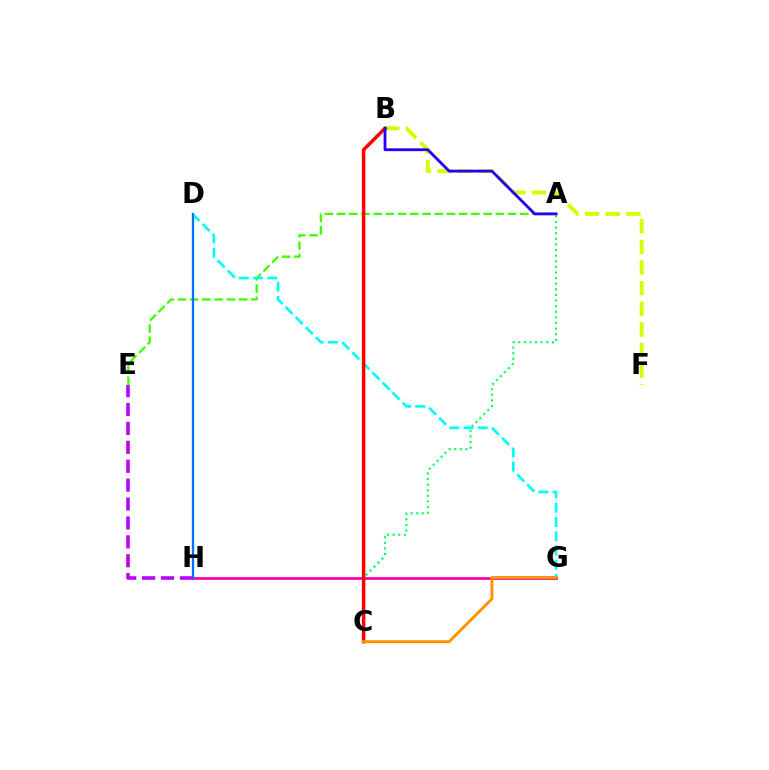{('B', 'F'): [{'color': '#d1ff00', 'line_style': 'dashed', 'thickness': 2.81}], ('A', 'E'): [{'color': '#3dff00', 'line_style': 'dashed', 'thickness': 1.66}], ('A', 'C'): [{'color': '#00ff5c', 'line_style': 'dotted', 'thickness': 1.52}], ('D', 'G'): [{'color': '#00fff6', 'line_style': 'dashed', 'thickness': 1.94}], ('G', 'H'): [{'color': '#ff00ac', 'line_style': 'solid', 'thickness': 1.99}], ('B', 'C'): [{'color': '#ff0000', 'line_style': 'solid', 'thickness': 2.5}], ('E', 'H'): [{'color': '#b900ff', 'line_style': 'dashed', 'thickness': 2.57}], ('D', 'H'): [{'color': '#0074ff', 'line_style': 'solid', 'thickness': 1.67}], ('C', 'G'): [{'color': '#ff9400', 'line_style': 'solid', 'thickness': 2.13}], ('A', 'B'): [{'color': '#2500ff', 'line_style': 'solid', 'thickness': 2.04}]}